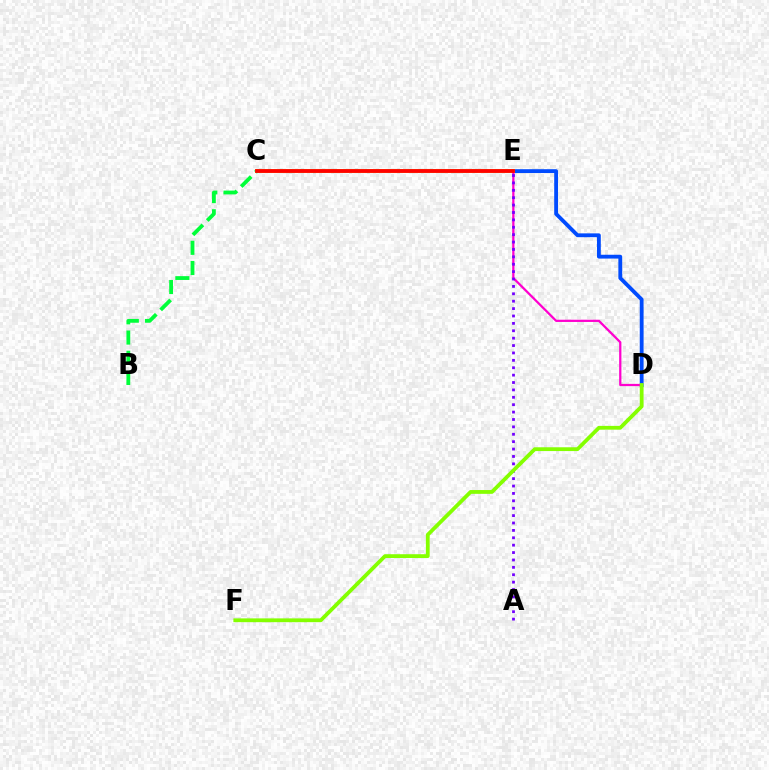{('C', 'E'): [{'color': '#00fff6', 'line_style': 'dotted', 'thickness': 2.94}, {'color': '#ffbd00', 'line_style': 'solid', 'thickness': 2.69}, {'color': '#ff0000', 'line_style': 'solid', 'thickness': 2.7}], ('D', 'E'): [{'color': '#004bff', 'line_style': 'solid', 'thickness': 2.75}, {'color': '#ff00cf', 'line_style': 'solid', 'thickness': 1.62}], ('B', 'C'): [{'color': '#00ff39', 'line_style': 'dashed', 'thickness': 2.74}], ('A', 'E'): [{'color': '#7200ff', 'line_style': 'dotted', 'thickness': 2.01}], ('D', 'F'): [{'color': '#84ff00', 'line_style': 'solid', 'thickness': 2.73}]}